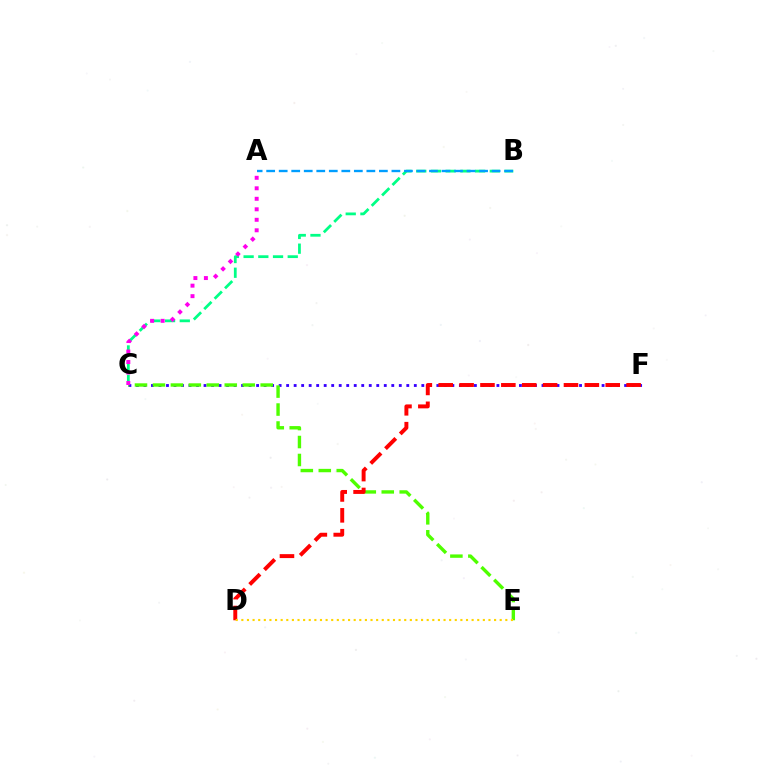{('B', 'C'): [{'color': '#00ff86', 'line_style': 'dashed', 'thickness': 2.0}], ('C', 'F'): [{'color': '#3700ff', 'line_style': 'dotted', 'thickness': 2.04}], ('C', 'E'): [{'color': '#4fff00', 'line_style': 'dashed', 'thickness': 2.44}], ('A', 'C'): [{'color': '#ff00ed', 'line_style': 'dotted', 'thickness': 2.85}], ('D', 'F'): [{'color': '#ff0000', 'line_style': 'dashed', 'thickness': 2.84}], ('D', 'E'): [{'color': '#ffd500', 'line_style': 'dotted', 'thickness': 1.53}], ('A', 'B'): [{'color': '#009eff', 'line_style': 'dashed', 'thickness': 1.7}]}